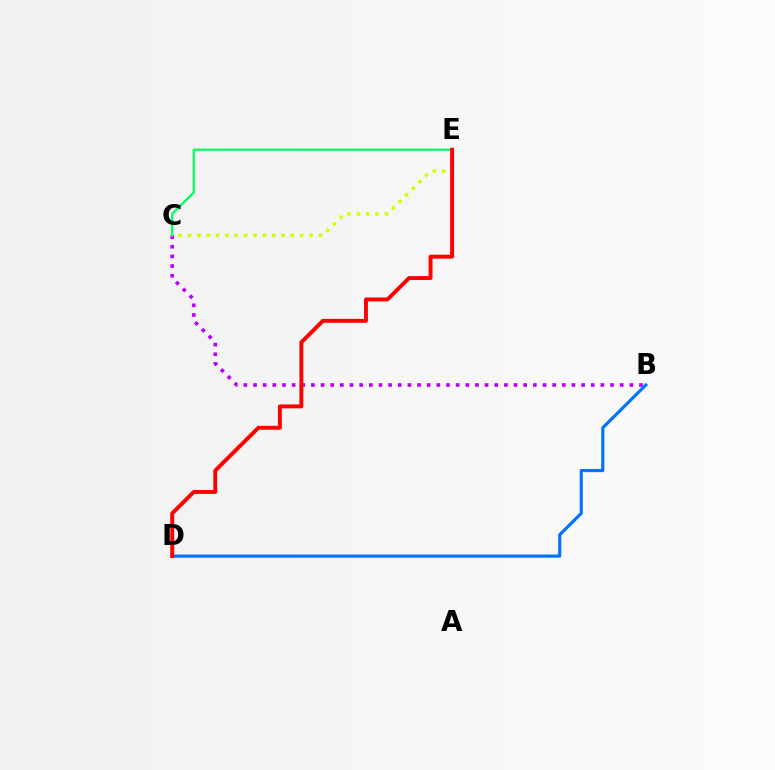{('B', 'C'): [{'color': '#b900ff', 'line_style': 'dotted', 'thickness': 2.62}], ('C', 'E'): [{'color': '#00ff5c', 'line_style': 'solid', 'thickness': 1.62}, {'color': '#d1ff00', 'line_style': 'dotted', 'thickness': 2.54}], ('B', 'D'): [{'color': '#0074ff', 'line_style': 'solid', 'thickness': 2.27}], ('D', 'E'): [{'color': '#ff0000', 'line_style': 'solid', 'thickness': 2.82}]}